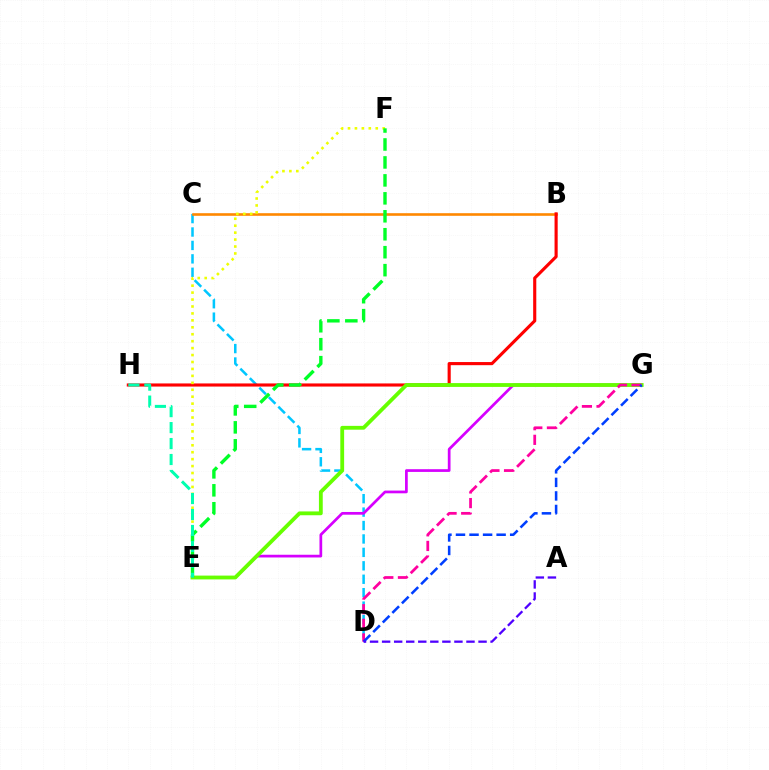{('C', 'D'): [{'color': '#00c7ff', 'line_style': 'dashed', 'thickness': 1.82}], ('E', 'G'): [{'color': '#d600ff', 'line_style': 'solid', 'thickness': 1.96}, {'color': '#66ff00', 'line_style': 'solid', 'thickness': 2.75}], ('B', 'C'): [{'color': '#ff8800', 'line_style': 'solid', 'thickness': 1.88}], ('B', 'H'): [{'color': '#ff0000', 'line_style': 'solid', 'thickness': 2.25}], ('D', 'G'): [{'color': '#ff00a0', 'line_style': 'dashed', 'thickness': 1.99}, {'color': '#003fff', 'line_style': 'dashed', 'thickness': 1.84}], ('A', 'D'): [{'color': '#4f00ff', 'line_style': 'dashed', 'thickness': 1.64}], ('E', 'F'): [{'color': '#eeff00', 'line_style': 'dotted', 'thickness': 1.89}, {'color': '#00ff27', 'line_style': 'dashed', 'thickness': 2.44}], ('E', 'H'): [{'color': '#00ffaf', 'line_style': 'dashed', 'thickness': 2.17}]}